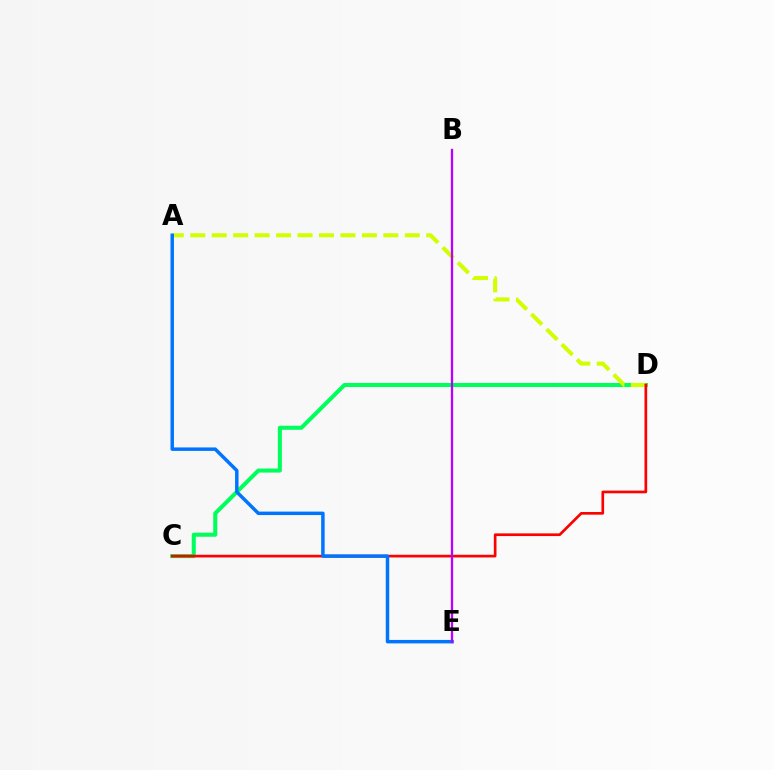{('C', 'D'): [{'color': '#00ff5c', 'line_style': 'solid', 'thickness': 2.92}, {'color': '#ff0000', 'line_style': 'solid', 'thickness': 1.93}], ('A', 'D'): [{'color': '#d1ff00', 'line_style': 'dashed', 'thickness': 2.91}], ('A', 'E'): [{'color': '#0074ff', 'line_style': 'solid', 'thickness': 2.5}], ('B', 'E'): [{'color': '#b900ff', 'line_style': 'solid', 'thickness': 1.65}]}